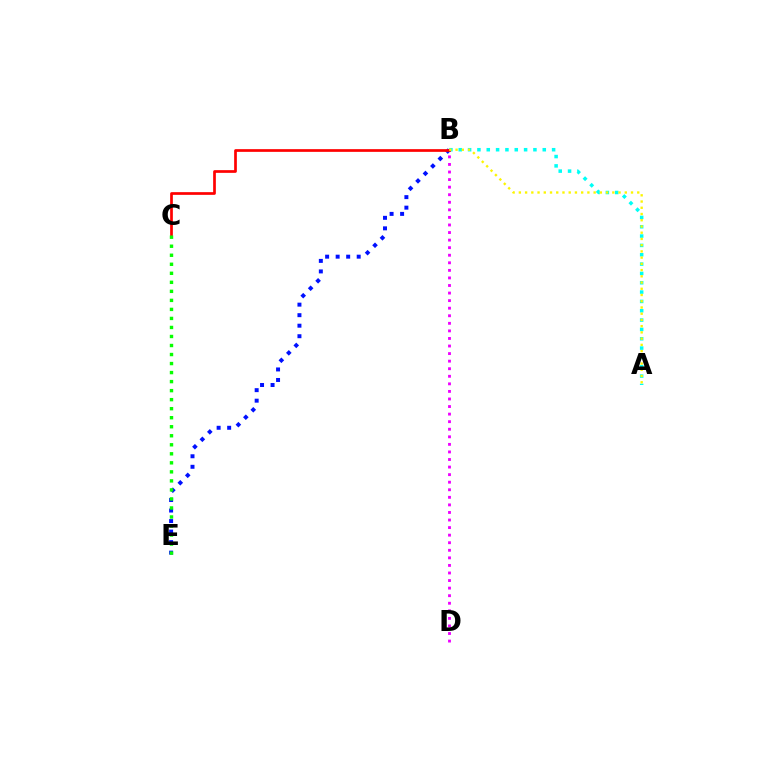{('B', 'E'): [{'color': '#0010ff', 'line_style': 'dotted', 'thickness': 2.86}], ('A', 'B'): [{'color': '#00fff6', 'line_style': 'dotted', 'thickness': 2.54}, {'color': '#fcf500', 'line_style': 'dotted', 'thickness': 1.69}], ('B', 'D'): [{'color': '#ee00ff', 'line_style': 'dotted', 'thickness': 2.06}], ('B', 'C'): [{'color': '#ff0000', 'line_style': 'solid', 'thickness': 1.94}], ('C', 'E'): [{'color': '#08ff00', 'line_style': 'dotted', 'thickness': 2.45}]}